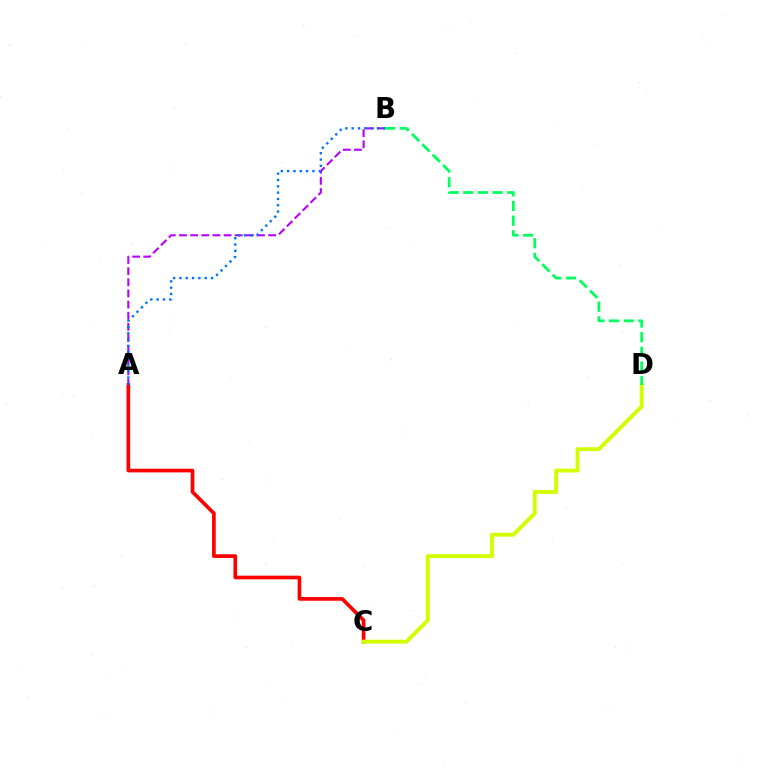{('A', 'C'): [{'color': '#ff0000', 'line_style': 'solid', 'thickness': 2.64}], ('C', 'D'): [{'color': '#d1ff00', 'line_style': 'solid', 'thickness': 2.8}], ('A', 'B'): [{'color': '#b900ff', 'line_style': 'dashed', 'thickness': 1.51}, {'color': '#0074ff', 'line_style': 'dotted', 'thickness': 1.72}], ('B', 'D'): [{'color': '#00ff5c', 'line_style': 'dashed', 'thickness': 1.99}]}